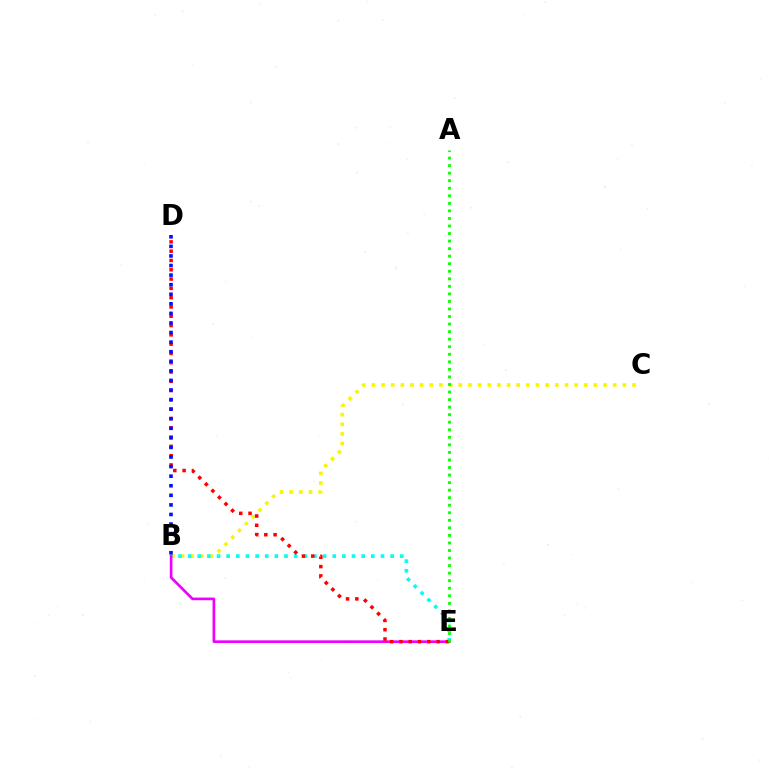{('B', 'C'): [{'color': '#fcf500', 'line_style': 'dotted', 'thickness': 2.62}], ('B', 'E'): [{'color': '#00fff6', 'line_style': 'dotted', 'thickness': 2.62}, {'color': '#ee00ff', 'line_style': 'solid', 'thickness': 1.9}], ('D', 'E'): [{'color': '#ff0000', 'line_style': 'dotted', 'thickness': 2.53}], ('B', 'D'): [{'color': '#0010ff', 'line_style': 'dotted', 'thickness': 2.6}], ('A', 'E'): [{'color': '#08ff00', 'line_style': 'dotted', 'thickness': 2.05}]}